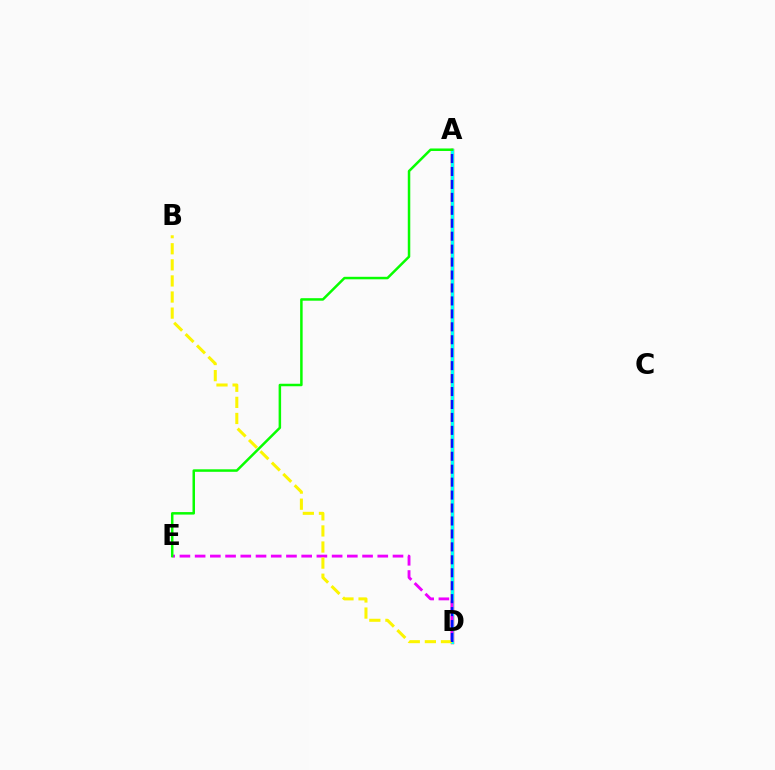{('A', 'D'): [{'color': '#ff0000', 'line_style': 'solid', 'thickness': 2.43}, {'color': '#00fff6', 'line_style': 'solid', 'thickness': 2.27}, {'color': '#0010ff', 'line_style': 'dashed', 'thickness': 1.76}], ('D', 'E'): [{'color': '#ee00ff', 'line_style': 'dashed', 'thickness': 2.07}], ('B', 'D'): [{'color': '#fcf500', 'line_style': 'dashed', 'thickness': 2.19}], ('A', 'E'): [{'color': '#08ff00', 'line_style': 'solid', 'thickness': 1.8}]}